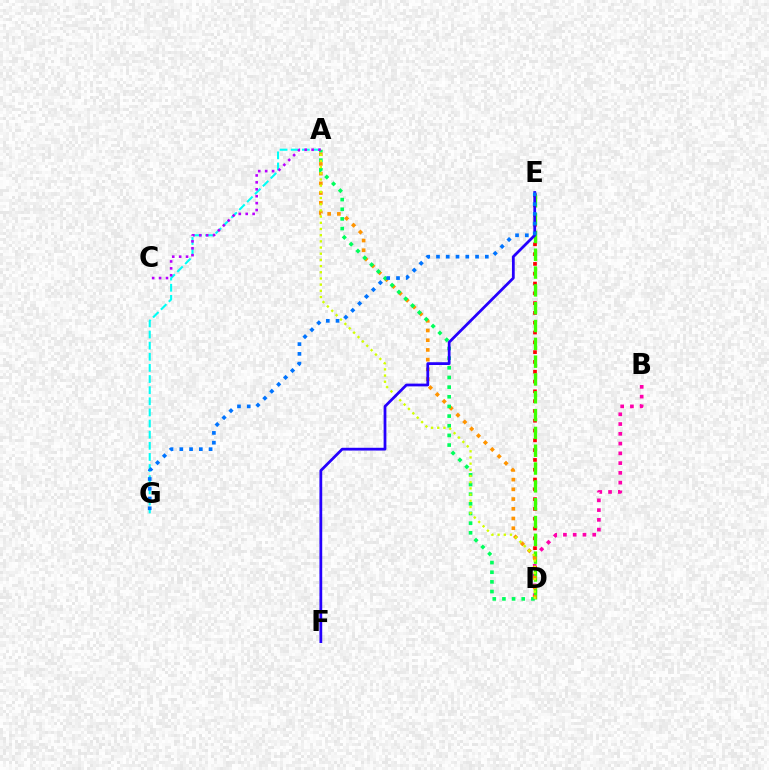{('B', 'D'): [{'color': '#ff00ac', 'line_style': 'dotted', 'thickness': 2.65}], ('D', 'E'): [{'color': '#ff0000', 'line_style': 'dotted', 'thickness': 2.66}, {'color': '#3dff00', 'line_style': 'dashed', 'thickness': 2.42}], ('A', 'G'): [{'color': '#00fff6', 'line_style': 'dashed', 'thickness': 1.51}], ('A', 'D'): [{'color': '#ff9400', 'line_style': 'dotted', 'thickness': 2.64}, {'color': '#00ff5c', 'line_style': 'dotted', 'thickness': 2.62}, {'color': '#d1ff00', 'line_style': 'dotted', 'thickness': 1.68}], ('A', 'C'): [{'color': '#b900ff', 'line_style': 'dotted', 'thickness': 1.88}], ('E', 'F'): [{'color': '#2500ff', 'line_style': 'solid', 'thickness': 1.99}], ('E', 'G'): [{'color': '#0074ff', 'line_style': 'dotted', 'thickness': 2.65}]}